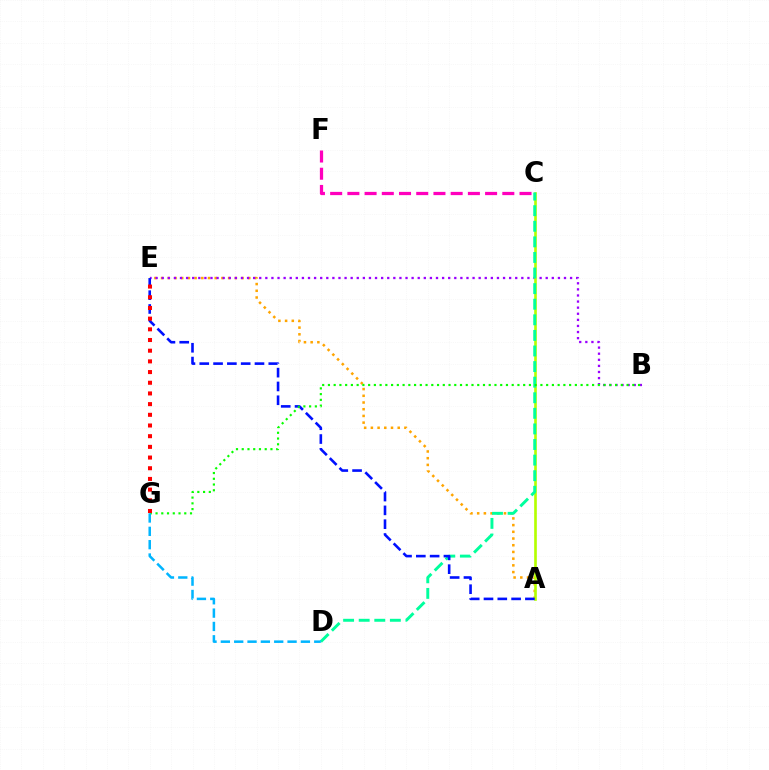{('A', 'E'): [{'color': '#ffa500', 'line_style': 'dotted', 'thickness': 1.82}, {'color': '#0010ff', 'line_style': 'dashed', 'thickness': 1.88}], ('B', 'E'): [{'color': '#9b00ff', 'line_style': 'dotted', 'thickness': 1.66}], ('A', 'C'): [{'color': '#b3ff00', 'line_style': 'solid', 'thickness': 1.91}], ('C', 'D'): [{'color': '#00ff9d', 'line_style': 'dashed', 'thickness': 2.12}], ('C', 'F'): [{'color': '#ff00bd', 'line_style': 'dashed', 'thickness': 2.34}], ('B', 'G'): [{'color': '#08ff00', 'line_style': 'dotted', 'thickness': 1.56}], ('E', 'G'): [{'color': '#ff0000', 'line_style': 'dotted', 'thickness': 2.9}], ('D', 'G'): [{'color': '#00b5ff', 'line_style': 'dashed', 'thickness': 1.81}]}